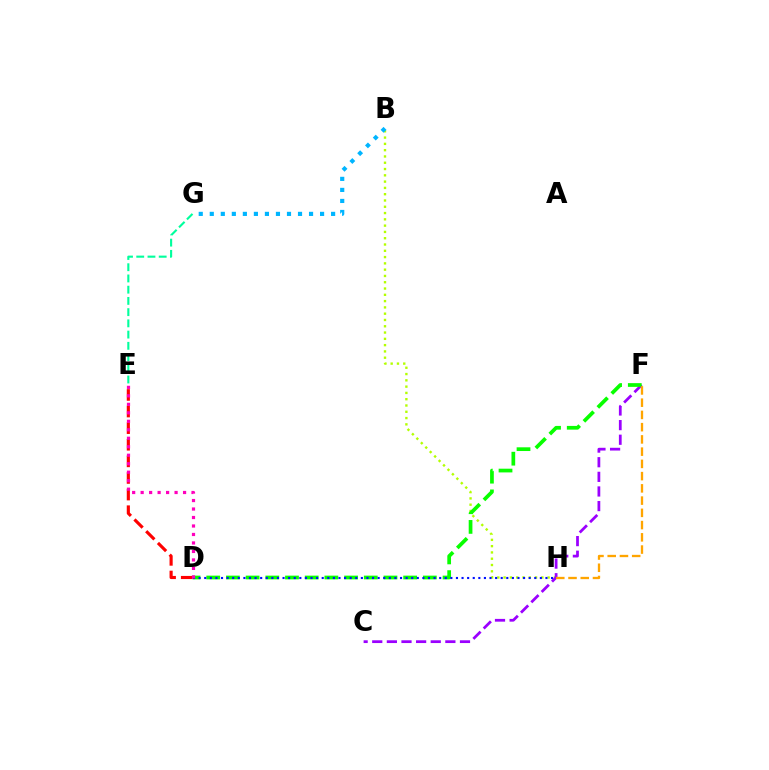{('B', 'H'): [{'color': '#b3ff00', 'line_style': 'dotted', 'thickness': 1.71}], ('C', 'F'): [{'color': '#9b00ff', 'line_style': 'dashed', 'thickness': 1.99}], ('D', 'F'): [{'color': '#08ff00', 'line_style': 'dashed', 'thickness': 2.68}], ('E', 'G'): [{'color': '#00ff9d', 'line_style': 'dashed', 'thickness': 1.53}], ('D', 'H'): [{'color': '#0010ff', 'line_style': 'dotted', 'thickness': 1.52}], ('D', 'E'): [{'color': '#ff0000', 'line_style': 'dashed', 'thickness': 2.26}, {'color': '#ff00bd', 'line_style': 'dotted', 'thickness': 2.31}], ('F', 'H'): [{'color': '#ffa500', 'line_style': 'dashed', 'thickness': 1.66}], ('B', 'G'): [{'color': '#00b5ff', 'line_style': 'dotted', 'thickness': 3.0}]}